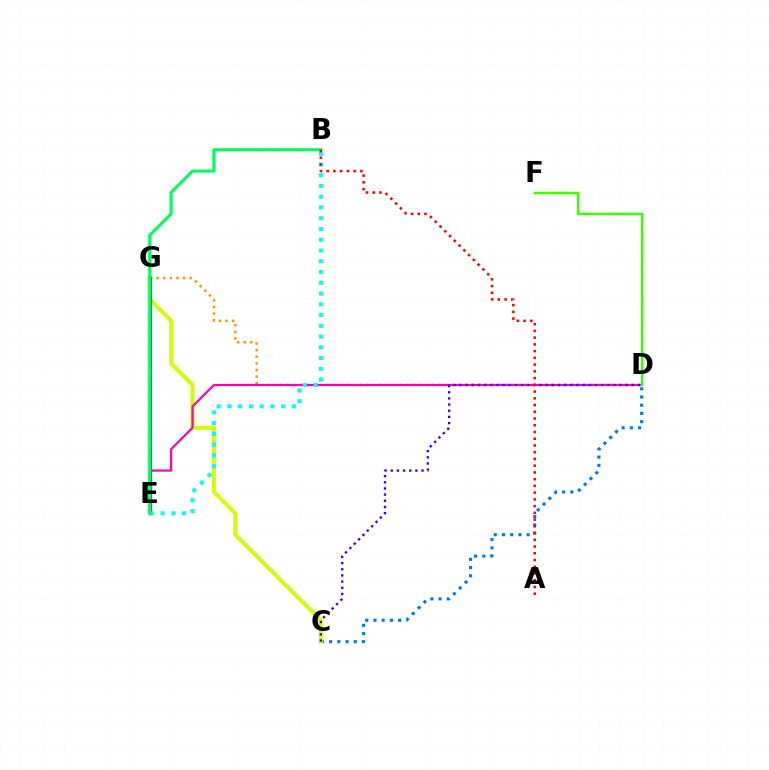{('C', 'D'): [{'color': '#0074ff', 'line_style': 'dotted', 'thickness': 2.23}, {'color': '#2500ff', 'line_style': 'dotted', 'thickness': 1.67}], ('C', 'G'): [{'color': '#d1ff00', 'line_style': 'solid', 'thickness': 2.86}], ('D', 'G'): [{'color': '#ff9400', 'line_style': 'dotted', 'thickness': 1.8}], ('E', 'G'): [{'color': '#b900ff', 'line_style': 'solid', 'thickness': 2.39}], ('D', 'E'): [{'color': '#ff00ac', 'line_style': 'solid', 'thickness': 1.56}], ('D', 'F'): [{'color': '#3dff00', 'line_style': 'solid', 'thickness': 1.78}], ('B', 'E'): [{'color': '#00fff6', 'line_style': 'dotted', 'thickness': 2.92}, {'color': '#00ff5c', 'line_style': 'solid', 'thickness': 2.23}], ('A', 'B'): [{'color': '#ff0000', 'line_style': 'dotted', 'thickness': 1.83}]}